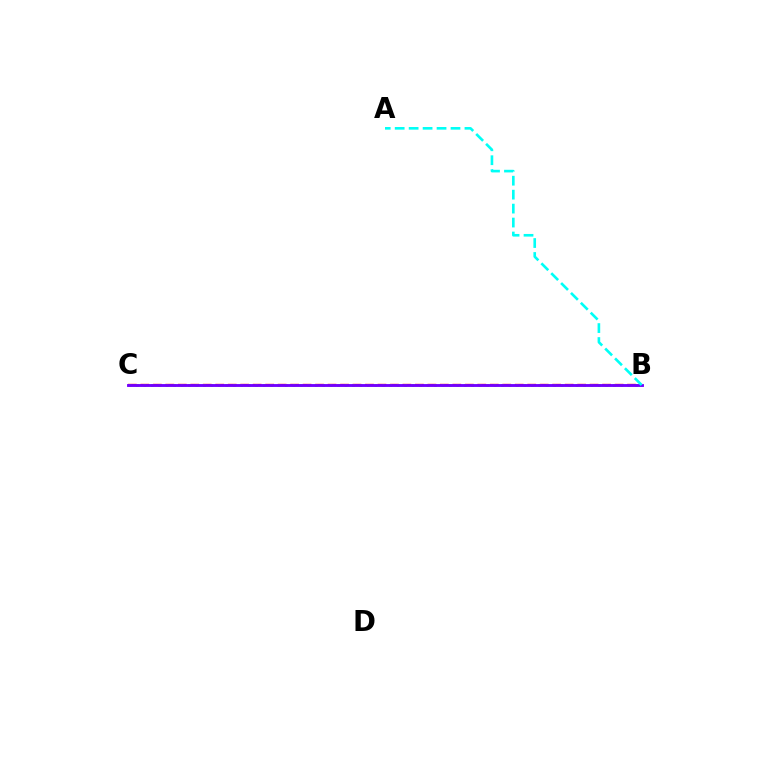{('B', 'C'): [{'color': '#ff0000', 'line_style': 'dashed', 'thickness': 1.7}, {'color': '#84ff00', 'line_style': 'dotted', 'thickness': 2.02}, {'color': '#7200ff', 'line_style': 'solid', 'thickness': 2.07}], ('A', 'B'): [{'color': '#00fff6', 'line_style': 'dashed', 'thickness': 1.9}]}